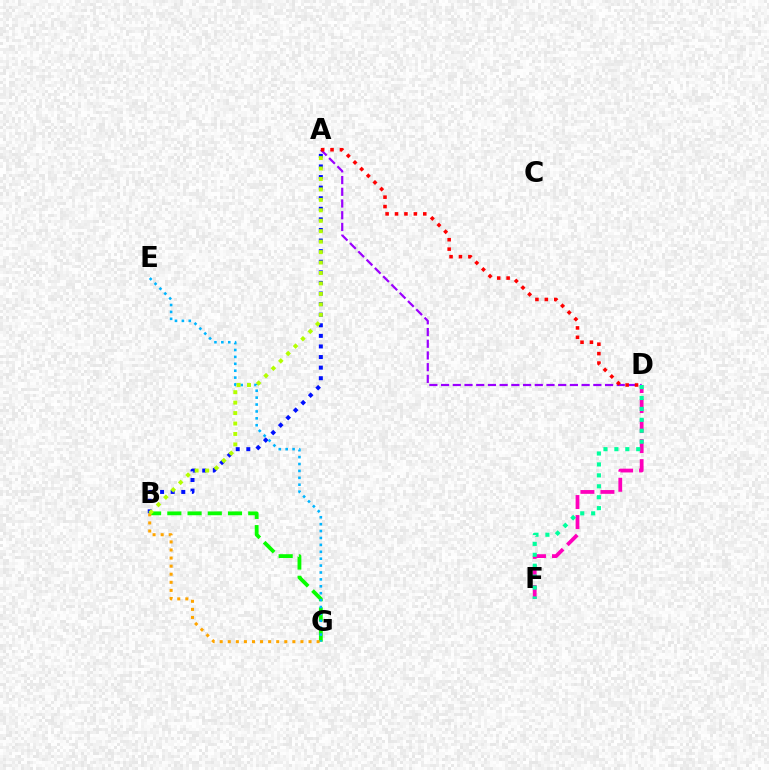{('A', 'B'): [{'color': '#0010ff', 'line_style': 'dotted', 'thickness': 2.88}, {'color': '#b3ff00', 'line_style': 'dotted', 'thickness': 2.84}], ('A', 'D'): [{'color': '#9b00ff', 'line_style': 'dashed', 'thickness': 1.59}, {'color': '#ff0000', 'line_style': 'dotted', 'thickness': 2.56}], ('D', 'F'): [{'color': '#ff00bd', 'line_style': 'dashed', 'thickness': 2.72}, {'color': '#00ff9d', 'line_style': 'dotted', 'thickness': 2.97}], ('B', 'G'): [{'color': '#08ff00', 'line_style': 'dashed', 'thickness': 2.75}, {'color': '#ffa500', 'line_style': 'dotted', 'thickness': 2.19}], ('E', 'G'): [{'color': '#00b5ff', 'line_style': 'dotted', 'thickness': 1.88}]}